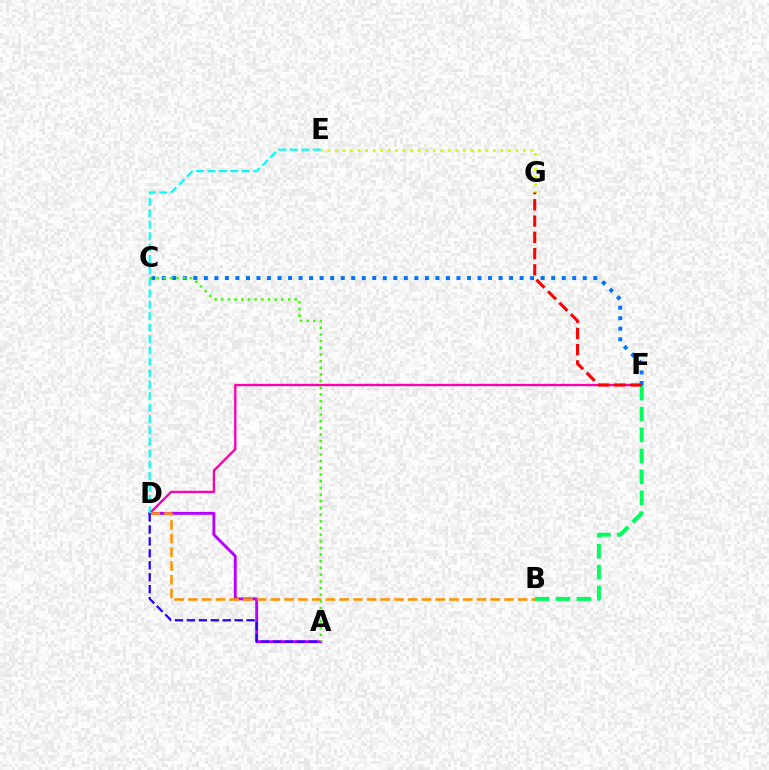{('D', 'F'): [{'color': '#ff00ac', 'line_style': 'solid', 'thickness': 1.68}], ('A', 'D'): [{'color': '#b900ff', 'line_style': 'solid', 'thickness': 2.09}, {'color': '#2500ff', 'line_style': 'dashed', 'thickness': 1.62}], ('B', 'F'): [{'color': '#00ff5c', 'line_style': 'dashed', 'thickness': 2.84}], ('B', 'D'): [{'color': '#ff9400', 'line_style': 'dashed', 'thickness': 1.87}], ('E', 'G'): [{'color': '#d1ff00', 'line_style': 'dotted', 'thickness': 2.04}], ('D', 'E'): [{'color': '#00fff6', 'line_style': 'dashed', 'thickness': 1.55}], ('C', 'F'): [{'color': '#0074ff', 'line_style': 'dotted', 'thickness': 2.86}], ('F', 'G'): [{'color': '#ff0000', 'line_style': 'dashed', 'thickness': 2.21}], ('A', 'C'): [{'color': '#3dff00', 'line_style': 'dotted', 'thickness': 1.81}]}